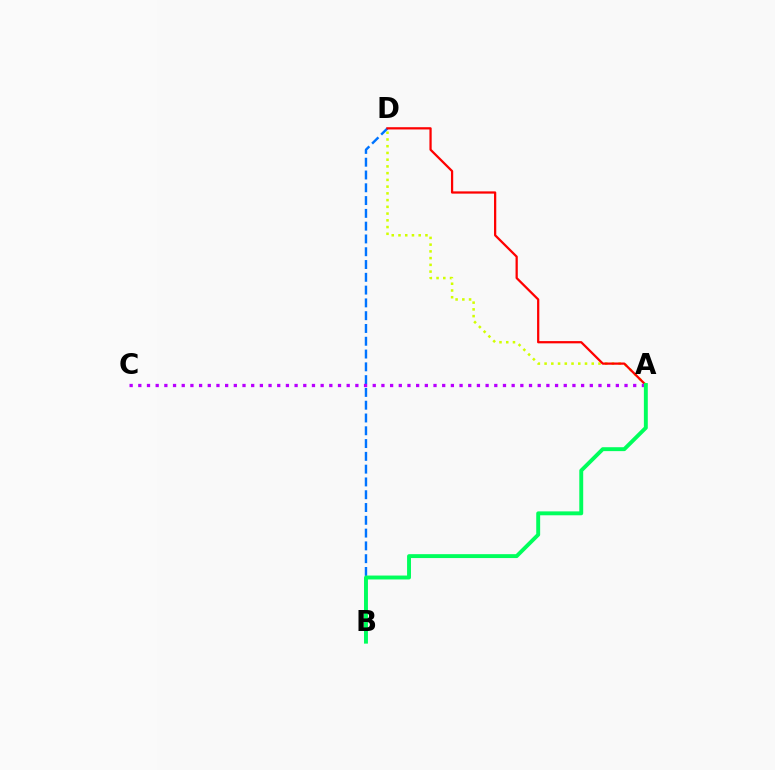{('A', 'D'): [{'color': '#d1ff00', 'line_style': 'dotted', 'thickness': 1.83}, {'color': '#ff0000', 'line_style': 'solid', 'thickness': 1.62}], ('B', 'D'): [{'color': '#0074ff', 'line_style': 'dashed', 'thickness': 1.74}], ('A', 'C'): [{'color': '#b900ff', 'line_style': 'dotted', 'thickness': 2.36}], ('A', 'B'): [{'color': '#00ff5c', 'line_style': 'solid', 'thickness': 2.81}]}